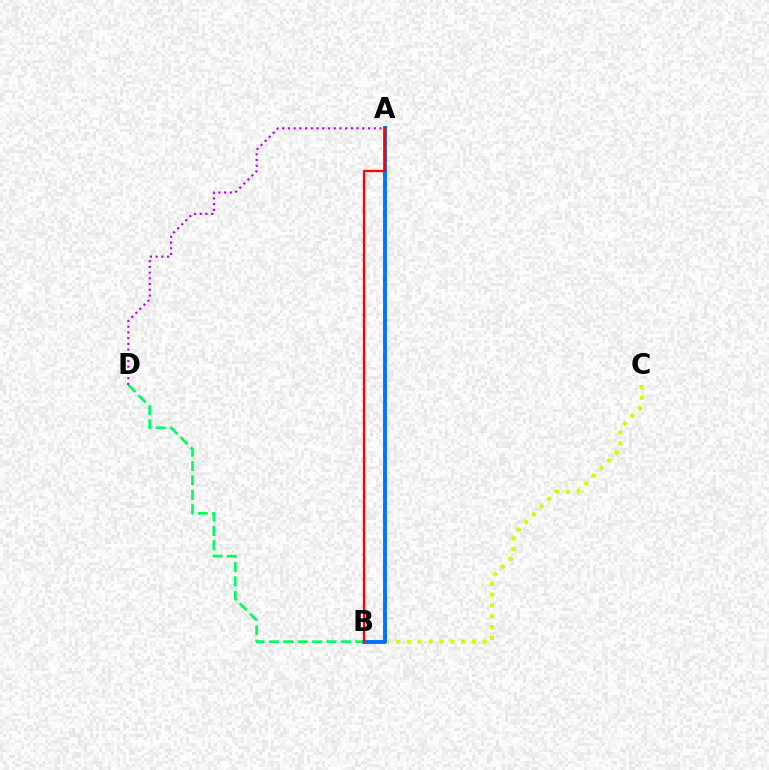{('A', 'D'): [{'color': '#b900ff', 'line_style': 'dotted', 'thickness': 1.55}], ('B', 'C'): [{'color': '#d1ff00', 'line_style': 'dotted', 'thickness': 2.95}], ('A', 'B'): [{'color': '#0074ff', 'line_style': 'solid', 'thickness': 2.82}, {'color': '#ff0000', 'line_style': 'solid', 'thickness': 1.67}], ('B', 'D'): [{'color': '#00ff5c', 'line_style': 'dashed', 'thickness': 1.95}]}